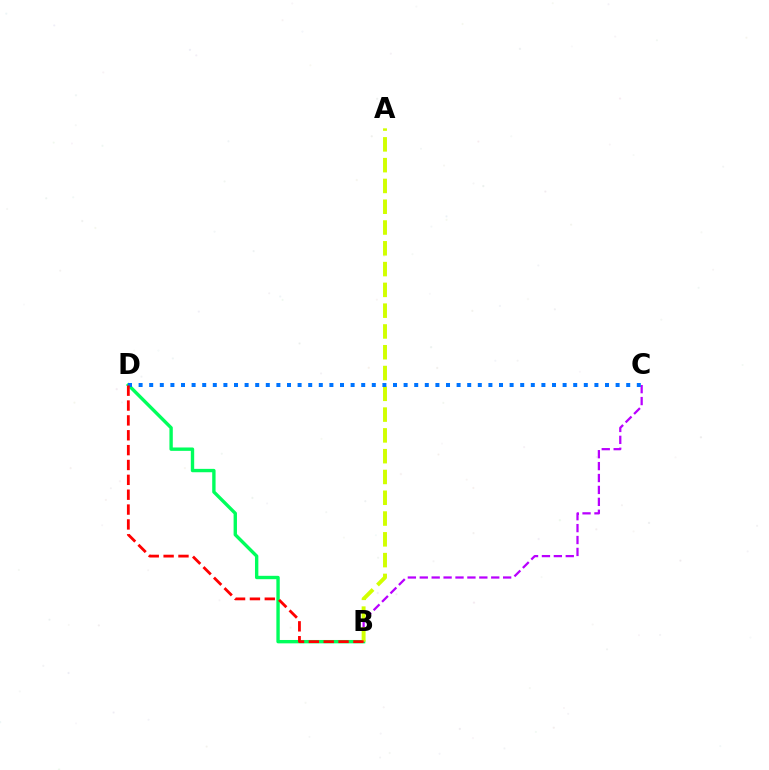{('B', 'D'): [{'color': '#00ff5c', 'line_style': 'solid', 'thickness': 2.43}, {'color': '#ff0000', 'line_style': 'dashed', 'thickness': 2.02}], ('B', 'C'): [{'color': '#b900ff', 'line_style': 'dashed', 'thickness': 1.62}], ('A', 'B'): [{'color': '#d1ff00', 'line_style': 'dashed', 'thickness': 2.82}], ('C', 'D'): [{'color': '#0074ff', 'line_style': 'dotted', 'thickness': 2.88}]}